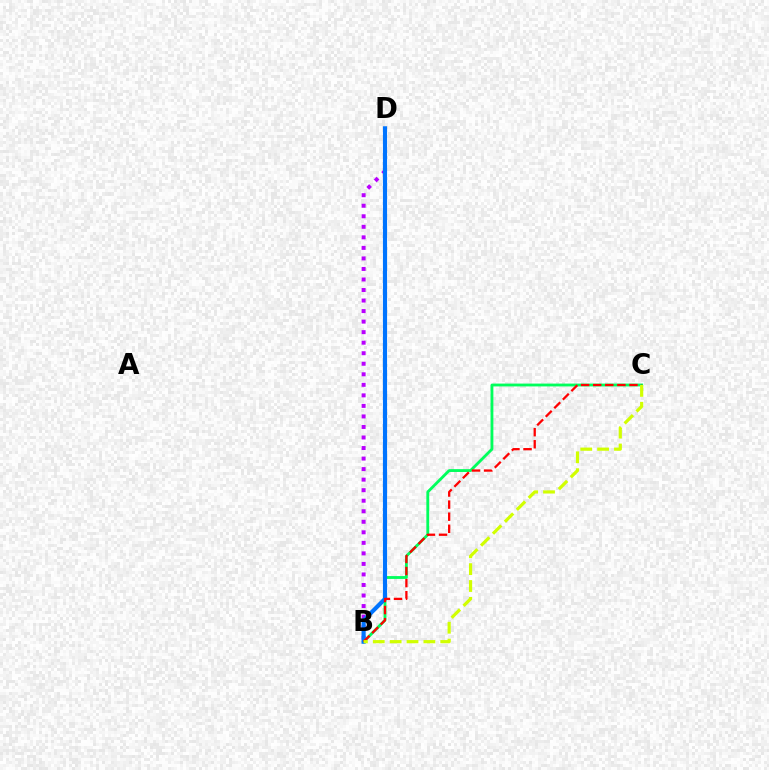{('B', 'D'): [{'color': '#b900ff', 'line_style': 'dotted', 'thickness': 2.86}, {'color': '#0074ff', 'line_style': 'solid', 'thickness': 2.98}], ('B', 'C'): [{'color': '#00ff5c', 'line_style': 'solid', 'thickness': 2.04}, {'color': '#ff0000', 'line_style': 'dashed', 'thickness': 1.64}, {'color': '#d1ff00', 'line_style': 'dashed', 'thickness': 2.29}]}